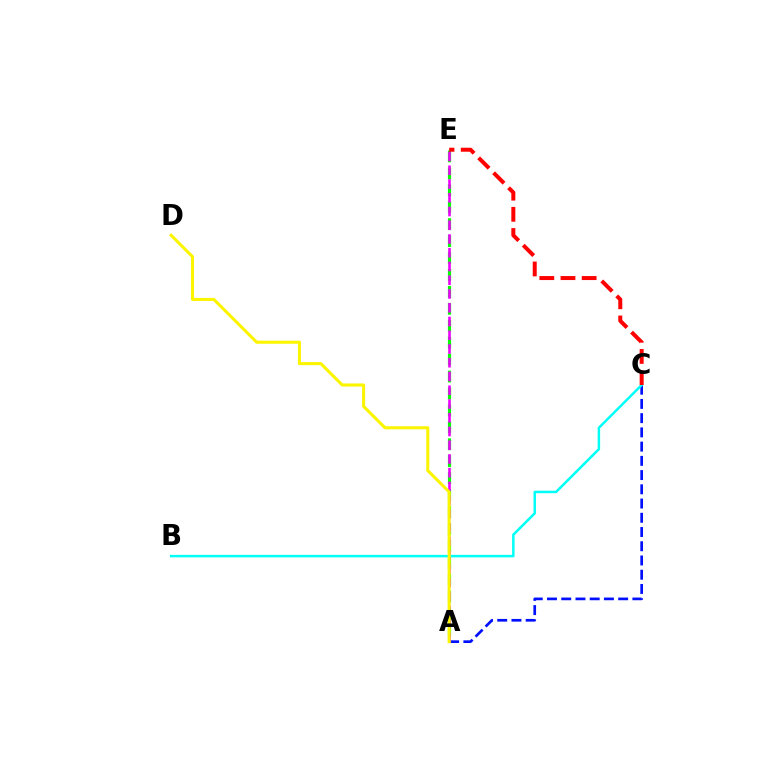{('A', 'C'): [{'color': '#0010ff', 'line_style': 'dashed', 'thickness': 1.93}], ('A', 'E'): [{'color': '#08ff00', 'line_style': 'dashed', 'thickness': 2.3}, {'color': '#ee00ff', 'line_style': 'dashed', 'thickness': 1.87}], ('B', 'C'): [{'color': '#00fff6', 'line_style': 'solid', 'thickness': 1.78}], ('C', 'E'): [{'color': '#ff0000', 'line_style': 'dashed', 'thickness': 2.88}], ('A', 'D'): [{'color': '#fcf500', 'line_style': 'solid', 'thickness': 2.2}]}